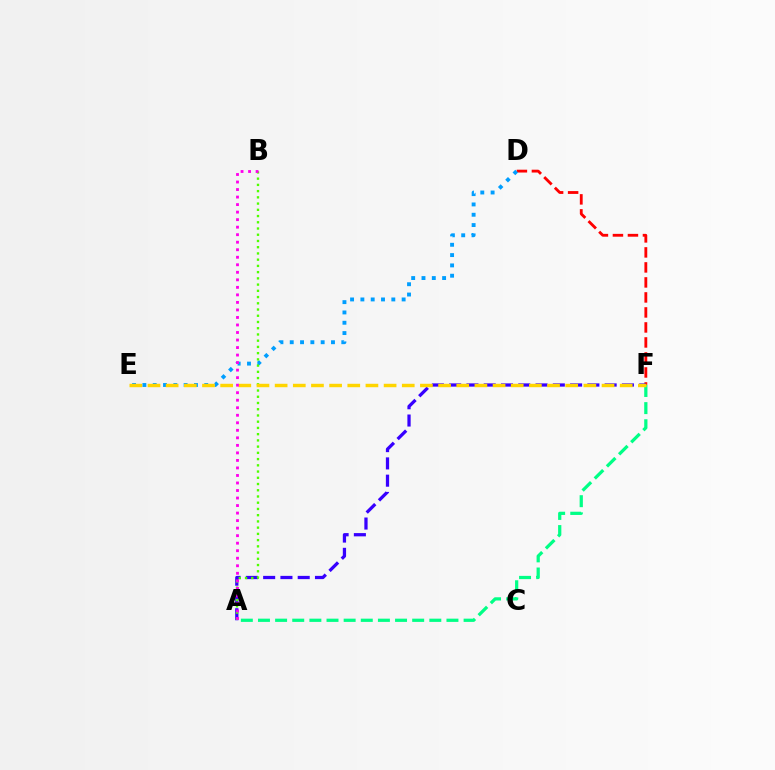{('D', 'F'): [{'color': '#ff0000', 'line_style': 'dashed', 'thickness': 2.04}], ('A', 'F'): [{'color': '#3700ff', 'line_style': 'dashed', 'thickness': 2.35}, {'color': '#00ff86', 'line_style': 'dashed', 'thickness': 2.33}], ('D', 'E'): [{'color': '#009eff', 'line_style': 'dotted', 'thickness': 2.8}], ('A', 'B'): [{'color': '#4fff00', 'line_style': 'dotted', 'thickness': 1.69}, {'color': '#ff00ed', 'line_style': 'dotted', 'thickness': 2.04}], ('E', 'F'): [{'color': '#ffd500', 'line_style': 'dashed', 'thickness': 2.47}]}